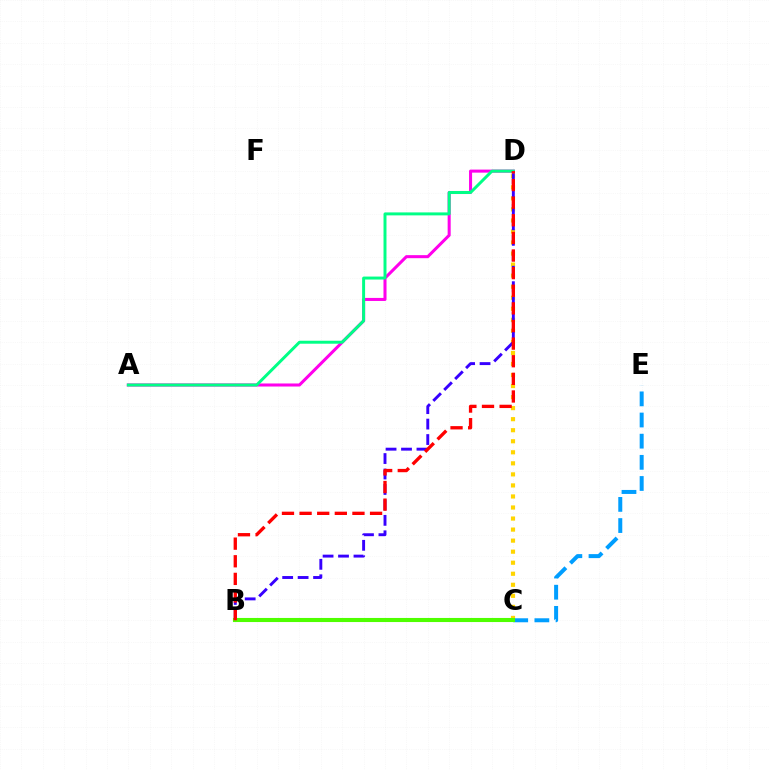{('C', 'D'): [{'color': '#ffd500', 'line_style': 'dotted', 'thickness': 3.0}], ('B', 'D'): [{'color': '#3700ff', 'line_style': 'dashed', 'thickness': 2.1}, {'color': '#ff0000', 'line_style': 'dashed', 'thickness': 2.39}], ('C', 'E'): [{'color': '#009eff', 'line_style': 'dashed', 'thickness': 2.87}], ('A', 'D'): [{'color': '#ff00ed', 'line_style': 'solid', 'thickness': 2.19}, {'color': '#00ff86', 'line_style': 'solid', 'thickness': 2.14}], ('B', 'C'): [{'color': '#4fff00', 'line_style': 'solid', 'thickness': 2.94}]}